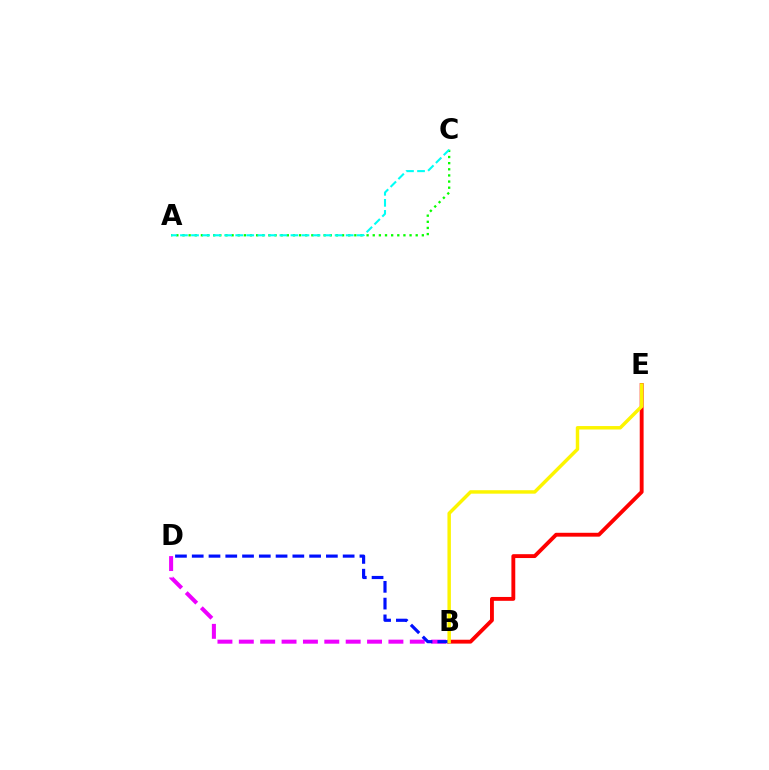{('B', 'D'): [{'color': '#ee00ff', 'line_style': 'dashed', 'thickness': 2.9}, {'color': '#0010ff', 'line_style': 'dashed', 'thickness': 2.28}], ('B', 'E'): [{'color': '#ff0000', 'line_style': 'solid', 'thickness': 2.78}, {'color': '#fcf500', 'line_style': 'solid', 'thickness': 2.49}], ('A', 'C'): [{'color': '#08ff00', 'line_style': 'dotted', 'thickness': 1.67}, {'color': '#00fff6', 'line_style': 'dashed', 'thickness': 1.5}]}